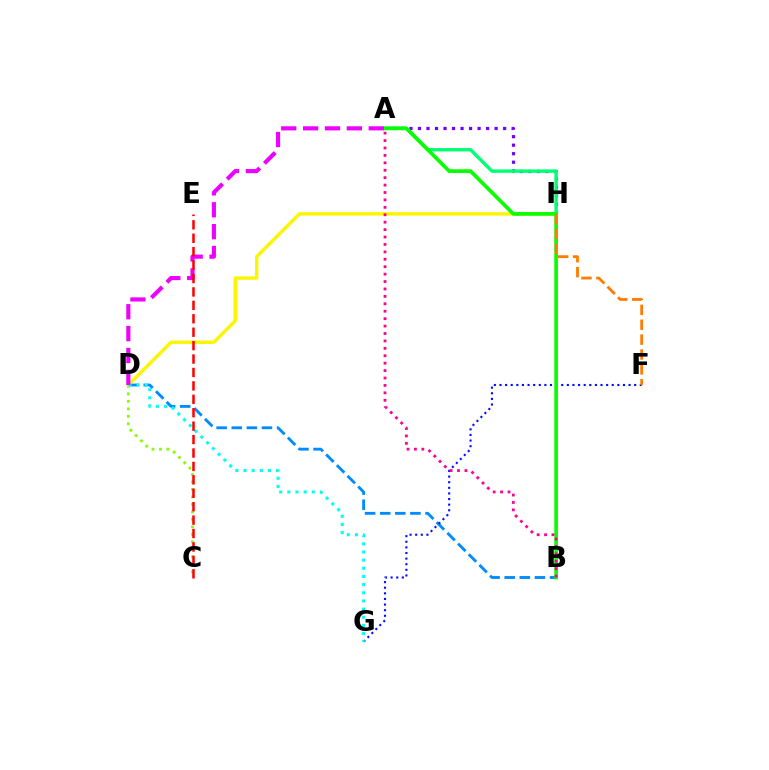{('C', 'D'): [{'color': '#84ff00', 'line_style': 'dotted', 'thickness': 2.03}], ('A', 'H'): [{'color': '#7200ff', 'line_style': 'dotted', 'thickness': 2.31}, {'color': '#00ff74', 'line_style': 'solid', 'thickness': 2.44}], ('B', 'D'): [{'color': '#008cff', 'line_style': 'dashed', 'thickness': 2.05}], ('D', 'H'): [{'color': '#fcf500', 'line_style': 'solid', 'thickness': 2.44}], ('F', 'G'): [{'color': '#0010ff', 'line_style': 'dotted', 'thickness': 1.52}], ('D', 'G'): [{'color': '#00fff6', 'line_style': 'dotted', 'thickness': 2.22}], ('A', 'B'): [{'color': '#08ff00', 'line_style': 'solid', 'thickness': 2.64}, {'color': '#ff0094', 'line_style': 'dotted', 'thickness': 2.02}], ('F', 'H'): [{'color': '#ff7c00', 'line_style': 'dashed', 'thickness': 2.02}], ('A', 'D'): [{'color': '#ee00ff', 'line_style': 'dashed', 'thickness': 2.97}], ('C', 'E'): [{'color': '#ff0000', 'line_style': 'dashed', 'thickness': 1.82}]}